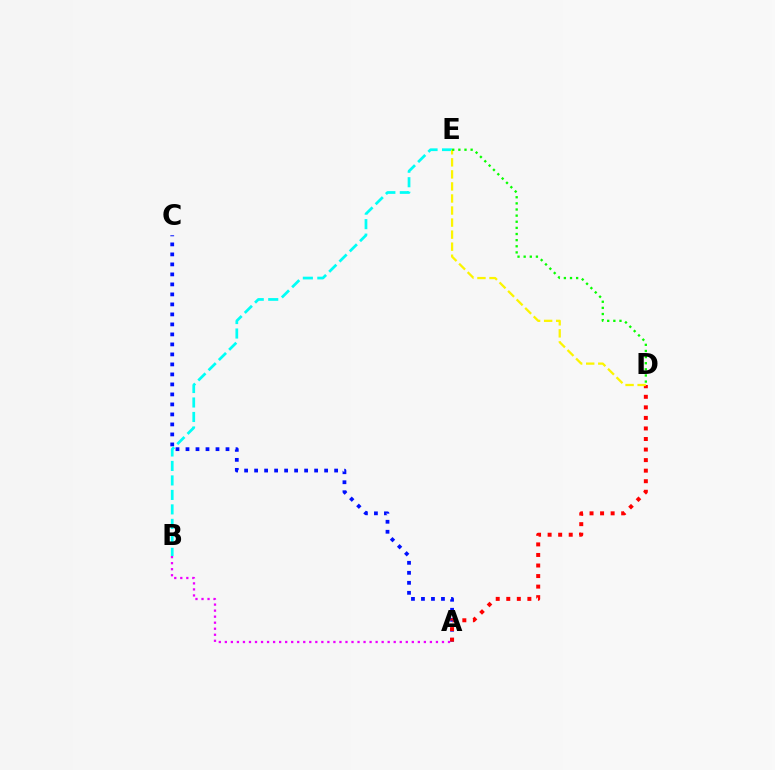{('A', 'C'): [{'color': '#0010ff', 'line_style': 'dotted', 'thickness': 2.72}], ('B', 'E'): [{'color': '#00fff6', 'line_style': 'dashed', 'thickness': 1.97}], ('A', 'D'): [{'color': '#ff0000', 'line_style': 'dotted', 'thickness': 2.87}], ('D', 'E'): [{'color': '#fcf500', 'line_style': 'dashed', 'thickness': 1.64}, {'color': '#08ff00', 'line_style': 'dotted', 'thickness': 1.67}], ('A', 'B'): [{'color': '#ee00ff', 'line_style': 'dotted', 'thickness': 1.64}]}